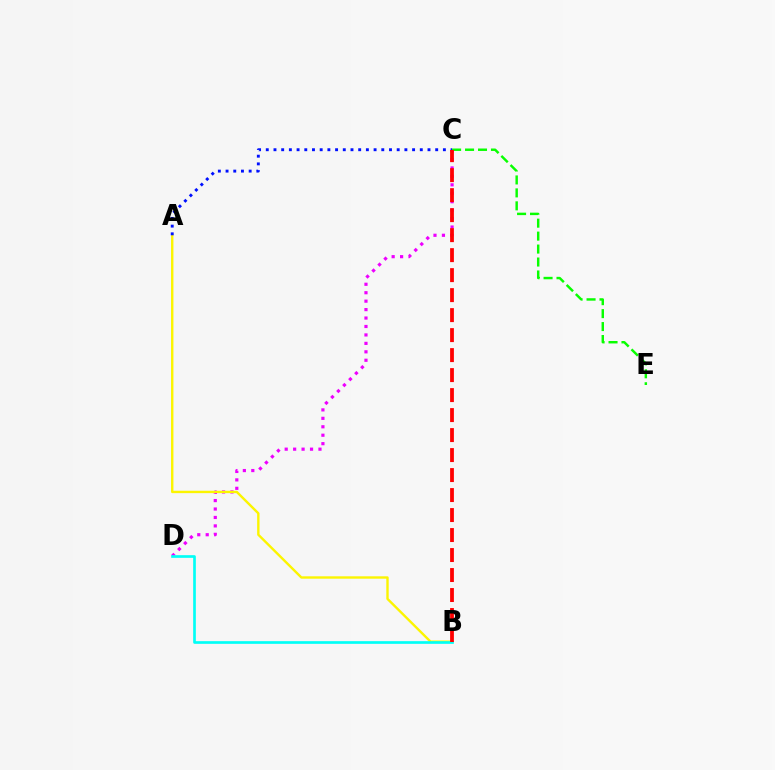{('C', 'D'): [{'color': '#ee00ff', 'line_style': 'dotted', 'thickness': 2.29}], ('A', 'B'): [{'color': '#fcf500', 'line_style': 'solid', 'thickness': 1.72}], ('C', 'E'): [{'color': '#08ff00', 'line_style': 'dashed', 'thickness': 1.76}], ('B', 'D'): [{'color': '#00fff6', 'line_style': 'solid', 'thickness': 1.92}], ('A', 'C'): [{'color': '#0010ff', 'line_style': 'dotted', 'thickness': 2.09}], ('B', 'C'): [{'color': '#ff0000', 'line_style': 'dashed', 'thickness': 2.72}]}